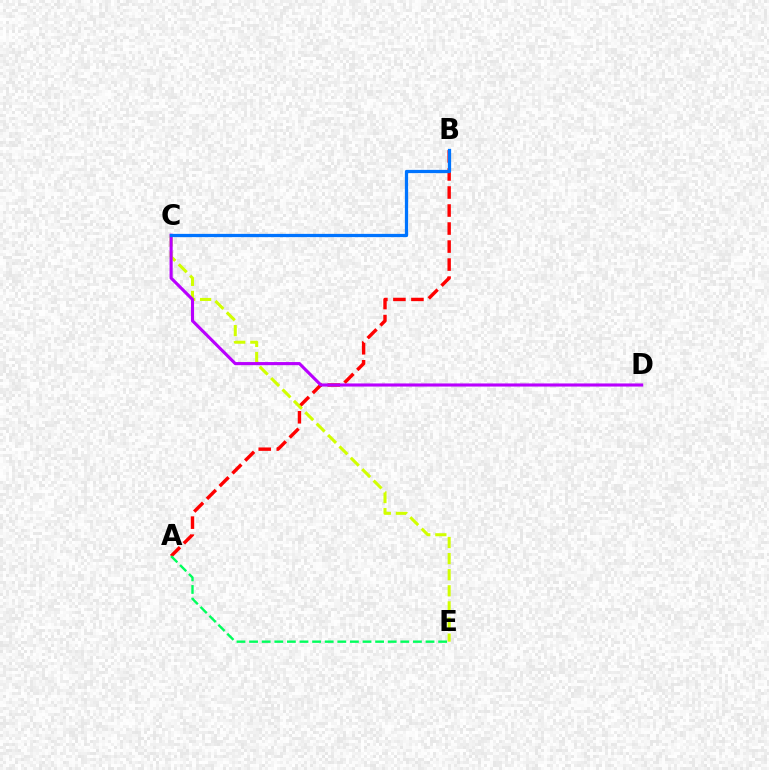{('A', 'B'): [{'color': '#ff0000', 'line_style': 'dashed', 'thickness': 2.45}], ('A', 'E'): [{'color': '#00ff5c', 'line_style': 'dashed', 'thickness': 1.71}], ('C', 'E'): [{'color': '#d1ff00', 'line_style': 'dashed', 'thickness': 2.19}], ('C', 'D'): [{'color': '#b900ff', 'line_style': 'solid', 'thickness': 2.24}], ('B', 'C'): [{'color': '#0074ff', 'line_style': 'solid', 'thickness': 2.34}]}